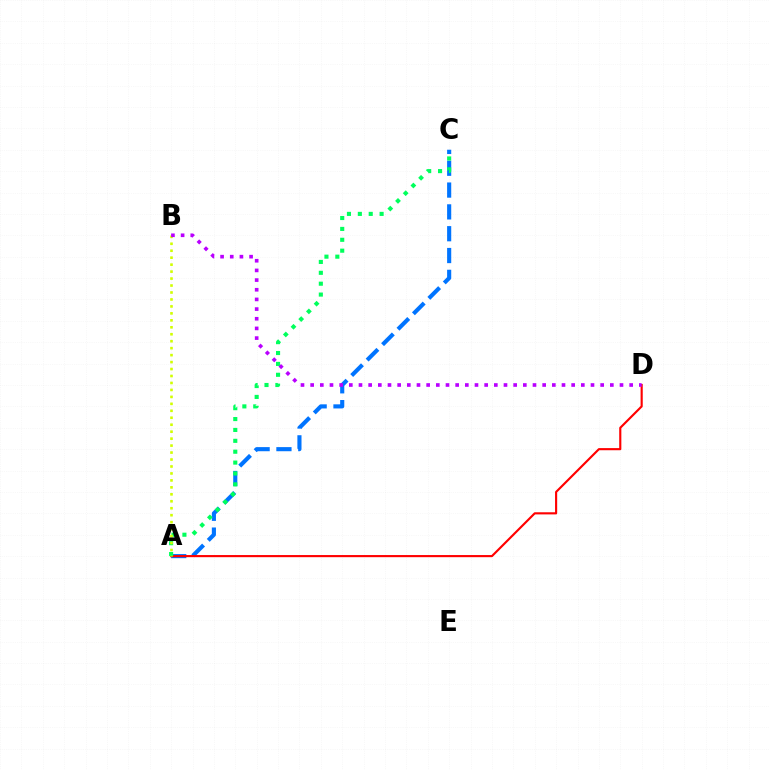{('A', 'C'): [{'color': '#0074ff', 'line_style': 'dashed', 'thickness': 2.96}, {'color': '#00ff5c', 'line_style': 'dotted', 'thickness': 2.96}], ('A', 'D'): [{'color': '#ff0000', 'line_style': 'solid', 'thickness': 1.54}], ('A', 'B'): [{'color': '#d1ff00', 'line_style': 'dotted', 'thickness': 1.89}], ('B', 'D'): [{'color': '#b900ff', 'line_style': 'dotted', 'thickness': 2.63}]}